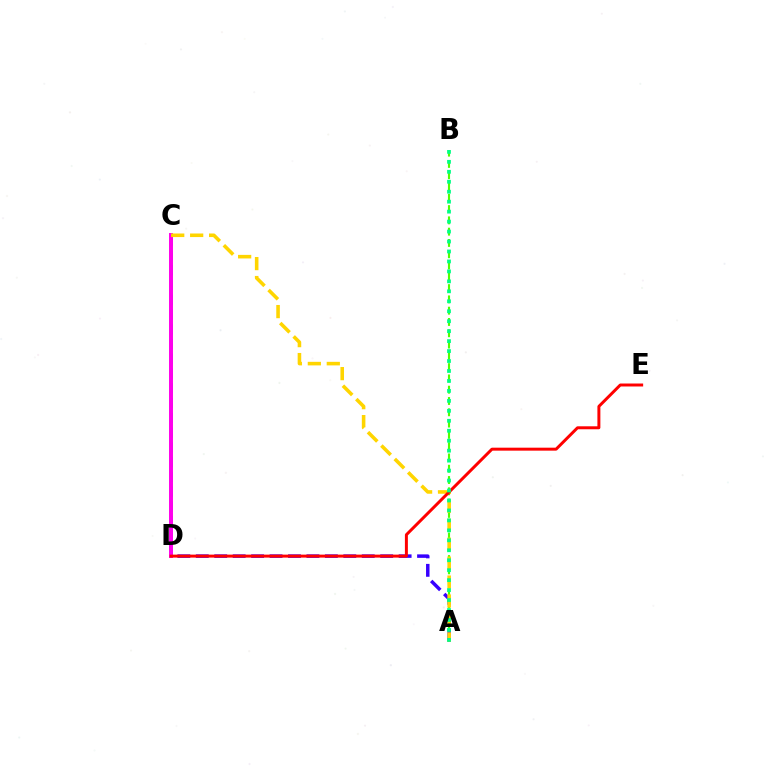{('C', 'D'): [{'color': '#009eff', 'line_style': 'dashed', 'thickness': 2.01}, {'color': '#ff00ed', 'line_style': 'solid', 'thickness': 2.84}], ('A', 'B'): [{'color': '#4fff00', 'line_style': 'dashed', 'thickness': 1.53}, {'color': '#00ff86', 'line_style': 'dotted', 'thickness': 2.71}], ('A', 'D'): [{'color': '#3700ff', 'line_style': 'dashed', 'thickness': 2.51}], ('A', 'C'): [{'color': '#ffd500', 'line_style': 'dashed', 'thickness': 2.57}], ('D', 'E'): [{'color': '#ff0000', 'line_style': 'solid', 'thickness': 2.14}]}